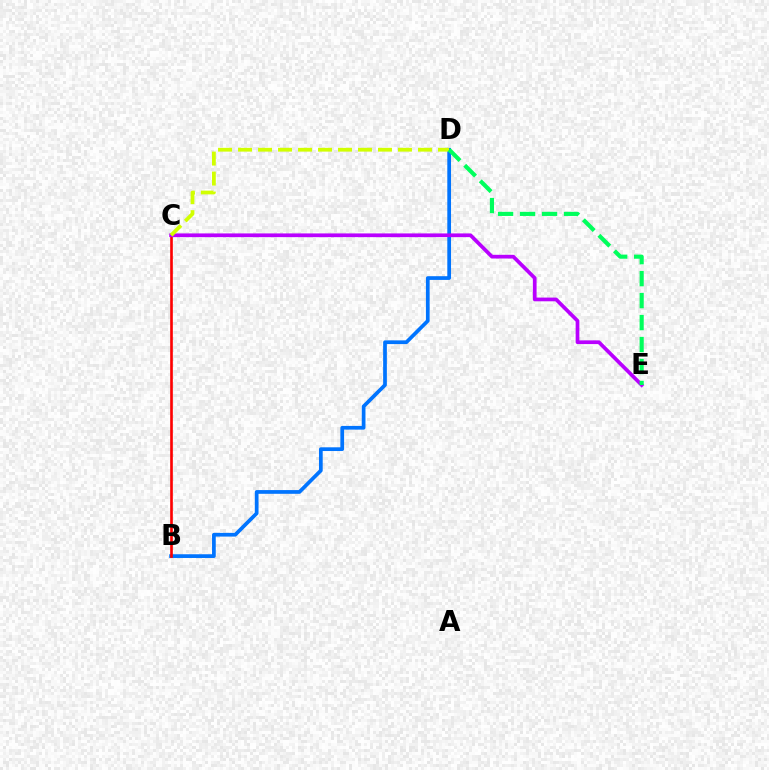{('B', 'D'): [{'color': '#0074ff', 'line_style': 'solid', 'thickness': 2.68}], ('B', 'C'): [{'color': '#ff0000', 'line_style': 'solid', 'thickness': 1.91}], ('C', 'E'): [{'color': '#b900ff', 'line_style': 'solid', 'thickness': 2.67}], ('C', 'D'): [{'color': '#d1ff00', 'line_style': 'dashed', 'thickness': 2.72}], ('D', 'E'): [{'color': '#00ff5c', 'line_style': 'dashed', 'thickness': 2.98}]}